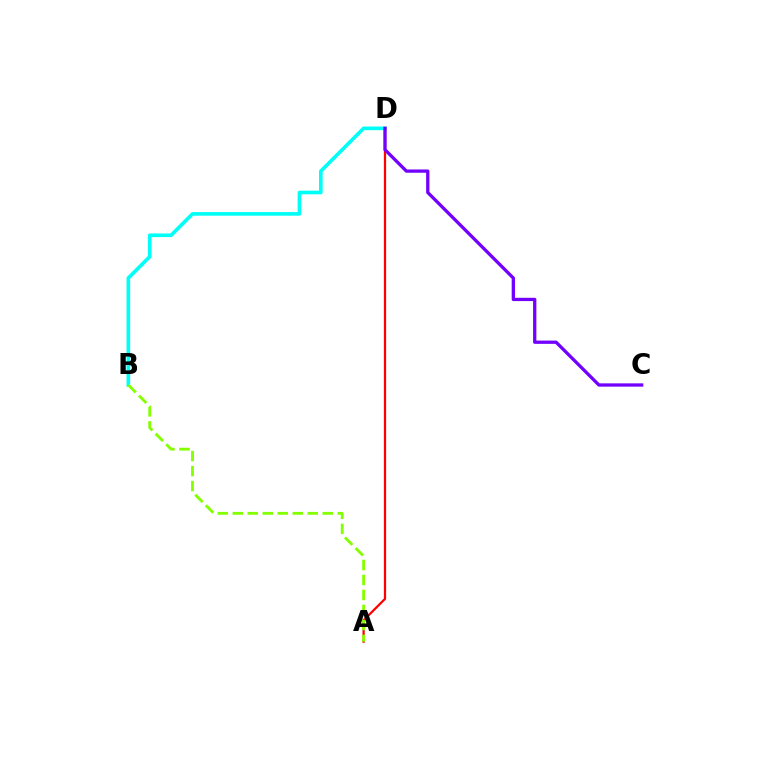{('B', 'D'): [{'color': '#00fff6', 'line_style': 'solid', 'thickness': 2.62}], ('A', 'D'): [{'color': '#ff0000', 'line_style': 'solid', 'thickness': 1.62}], ('C', 'D'): [{'color': '#7200ff', 'line_style': 'solid', 'thickness': 2.37}], ('A', 'B'): [{'color': '#84ff00', 'line_style': 'dashed', 'thickness': 2.04}]}